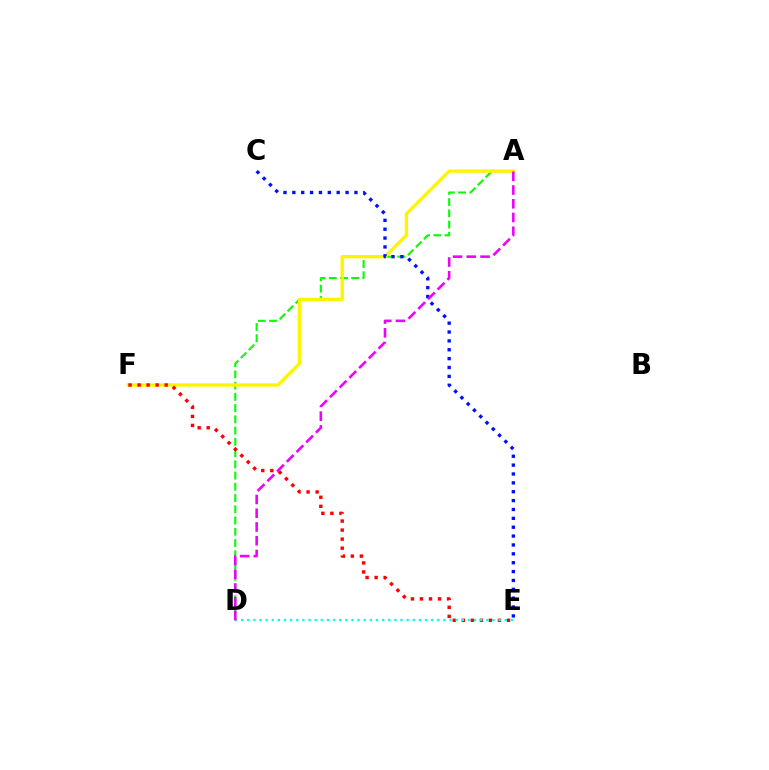{('A', 'D'): [{'color': '#08ff00', 'line_style': 'dashed', 'thickness': 1.53}, {'color': '#ee00ff', 'line_style': 'dashed', 'thickness': 1.87}], ('A', 'F'): [{'color': '#fcf500', 'line_style': 'solid', 'thickness': 2.4}], ('E', 'F'): [{'color': '#ff0000', 'line_style': 'dotted', 'thickness': 2.45}], ('D', 'E'): [{'color': '#00fff6', 'line_style': 'dotted', 'thickness': 1.67}], ('C', 'E'): [{'color': '#0010ff', 'line_style': 'dotted', 'thickness': 2.41}]}